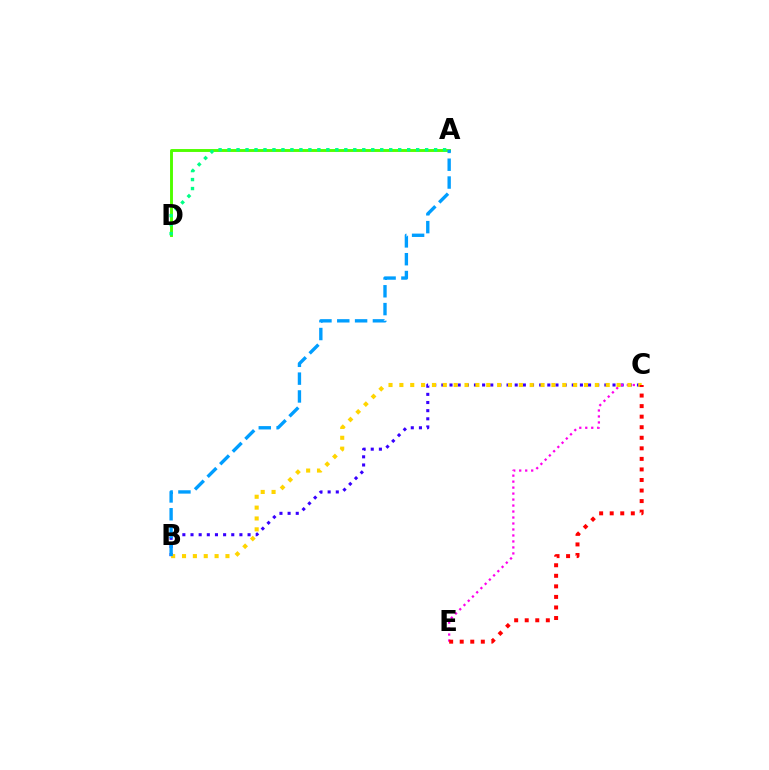{('A', 'D'): [{'color': '#4fff00', 'line_style': 'solid', 'thickness': 2.09}, {'color': '#00ff86', 'line_style': 'dotted', 'thickness': 2.44}], ('B', 'C'): [{'color': '#3700ff', 'line_style': 'dotted', 'thickness': 2.21}, {'color': '#ffd500', 'line_style': 'dotted', 'thickness': 2.95}], ('C', 'E'): [{'color': '#ff00ed', 'line_style': 'dotted', 'thickness': 1.63}, {'color': '#ff0000', 'line_style': 'dotted', 'thickness': 2.87}], ('A', 'B'): [{'color': '#009eff', 'line_style': 'dashed', 'thickness': 2.42}]}